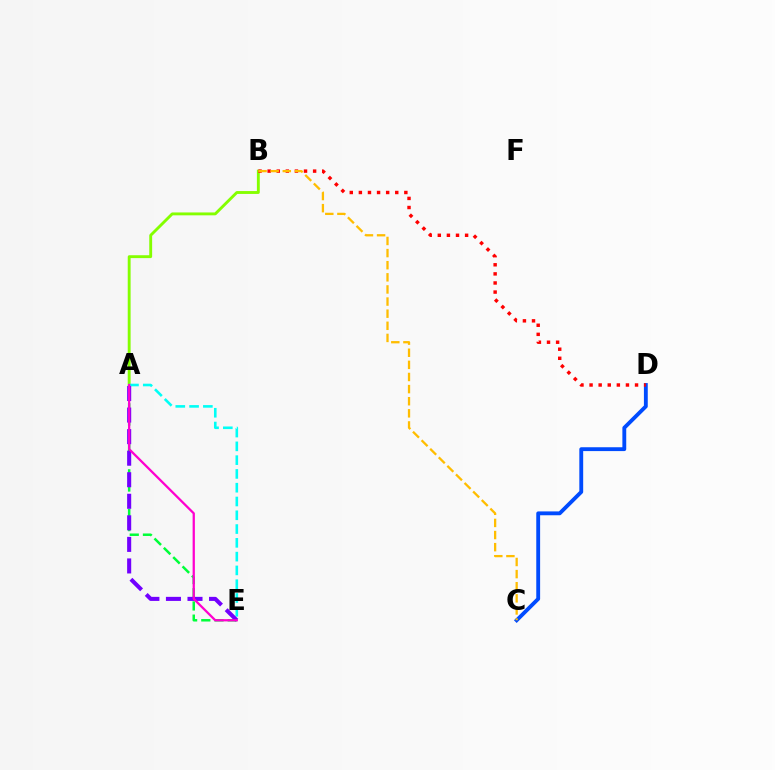{('A', 'E'): [{'color': '#00ff39', 'line_style': 'dashed', 'thickness': 1.79}, {'color': '#00fff6', 'line_style': 'dashed', 'thickness': 1.87}, {'color': '#7200ff', 'line_style': 'dashed', 'thickness': 2.93}, {'color': '#ff00cf', 'line_style': 'solid', 'thickness': 1.63}], ('A', 'B'): [{'color': '#84ff00', 'line_style': 'solid', 'thickness': 2.07}], ('C', 'D'): [{'color': '#004bff', 'line_style': 'solid', 'thickness': 2.77}], ('B', 'D'): [{'color': '#ff0000', 'line_style': 'dotted', 'thickness': 2.47}], ('B', 'C'): [{'color': '#ffbd00', 'line_style': 'dashed', 'thickness': 1.65}]}